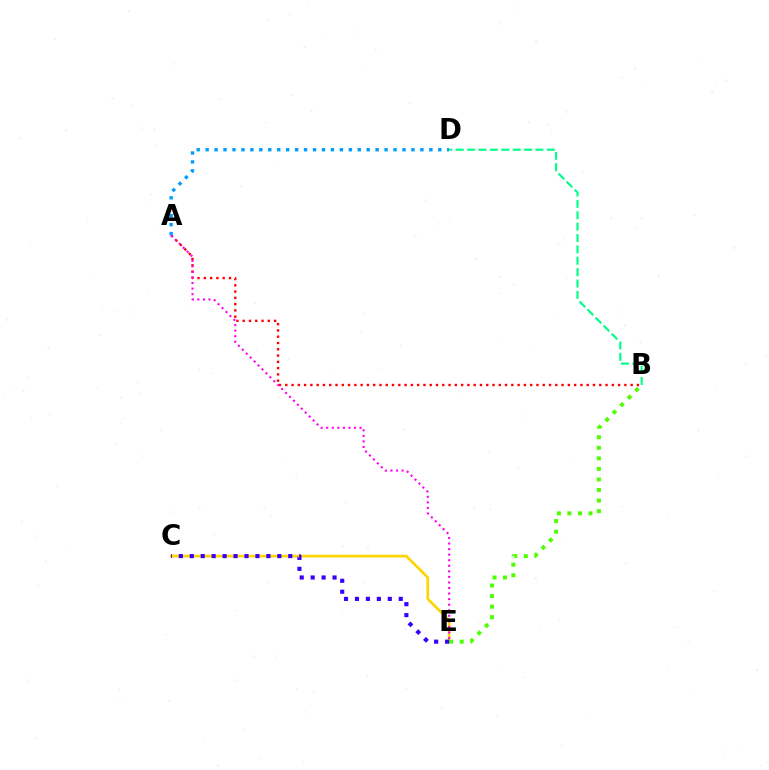{('C', 'E'): [{'color': '#ffd500', 'line_style': 'solid', 'thickness': 1.93}, {'color': '#3700ff', 'line_style': 'dotted', 'thickness': 2.97}], ('A', 'B'): [{'color': '#ff0000', 'line_style': 'dotted', 'thickness': 1.71}], ('A', 'E'): [{'color': '#ff00ed', 'line_style': 'dotted', 'thickness': 1.51}], ('A', 'D'): [{'color': '#009eff', 'line_style': 'dotted', 'thickness': 2.43}], ('B', 'D'): [{'color': '#00ff86', 'line_style': 'dashed', 'thickness': 1.55}], ('B', 'E'): [{'color': '#4fff00', 'line_style': 'dotted', 'thickness': 2.87}]}